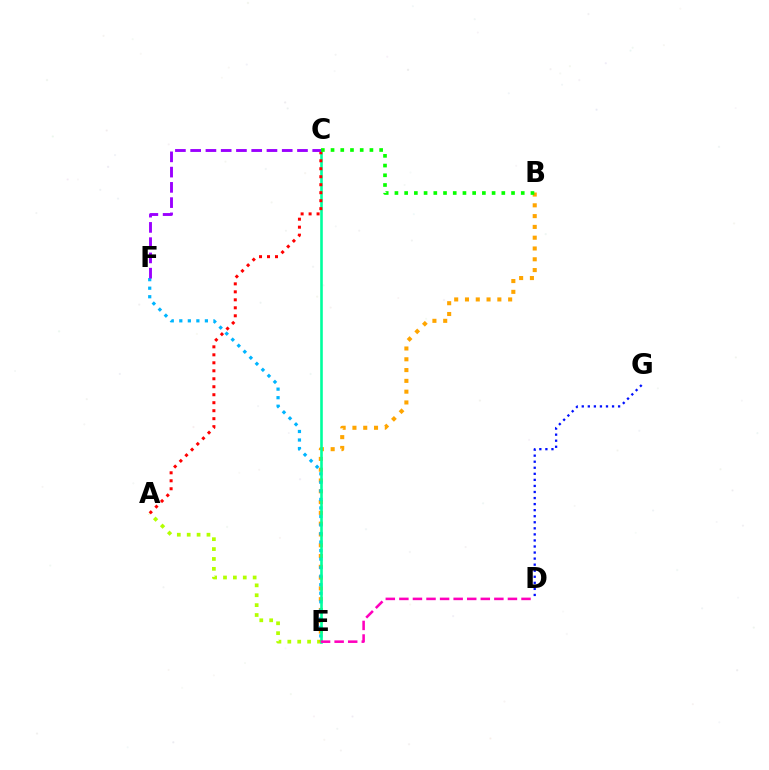{('A', 'E'): [{'color': '#b3ff00', 'line_style': 'dotted', 'thickness': 2.69}], ('B', 'E'): [{'color': '#ffa500', 'line_style': 'dotted', 'thickness': 2.93}], ('E', 'F'): [{'color': '#00b5ff', 'line_style': 'dotted', 'thickness': 2.32}], ('C', 'E'): [{'color': '#00ff9d', 'line_style': 'solid', 'thickness': 1.87}], ('D', 'E'): [{'color': '#ff00bd', 'line_style': 'dashed', 'thickness': 1.84}], ('A', 'C'): [{'color': '#ff0000', 'line_style': 'dotted', 'thickness': 2.17}], ('C', 'F'): [{'color': '#9b00ff', 'line_style': 'dashed', 'thickness': 2.07}], ('B', 'C'): [{'color': '#08ff00', 'line_style': 'dotted', 'thickness': 2.64}], ('D', 'G'): [{'color': '#0010ff', 'line_style': 'dotted', 'thickness': 1.65}]}